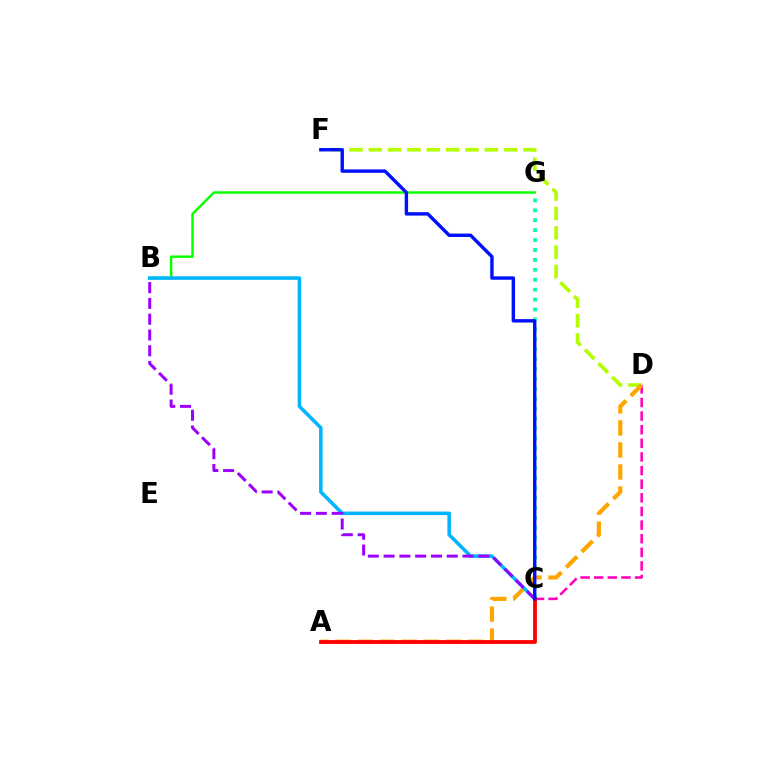{('C', 'D'): [{'color': '#ff00bd', 'line_style': 'dashed', 'thickness': 1.85}], ('D', 'F'): [{'color': '#b3ff00', 'line_style': 'dashed', 'thickness': 2.63}], ('C', 'G'): [{'color': '#00ff9d', 'line_style': 'dotted', 'thickness': 2.69}], ('B', 'G'): [{'color': '#08ff00', 'line_style': 'solid', 'thickness': 1.76}], ('A', 'D'): [{'color': '#ffa500', 'line_style': 'dashed', 'thickness': 2.99}], ('B', 'C'): [{'color': '#00b5ff', 'line_style': 'solid', 'thickness': 2.55}, {'color': '#9b00ff', 'line_style': 'dashed', 'thickness': 2.14}], ('A', 'C'): [{'color': '#ff0000', 'line_style': 'solid', 'thickness': 2.73}], ('C', 'F'): [{'color': '#0010ff', 'line_style': 'solid', 'thickness': 2.45}]}